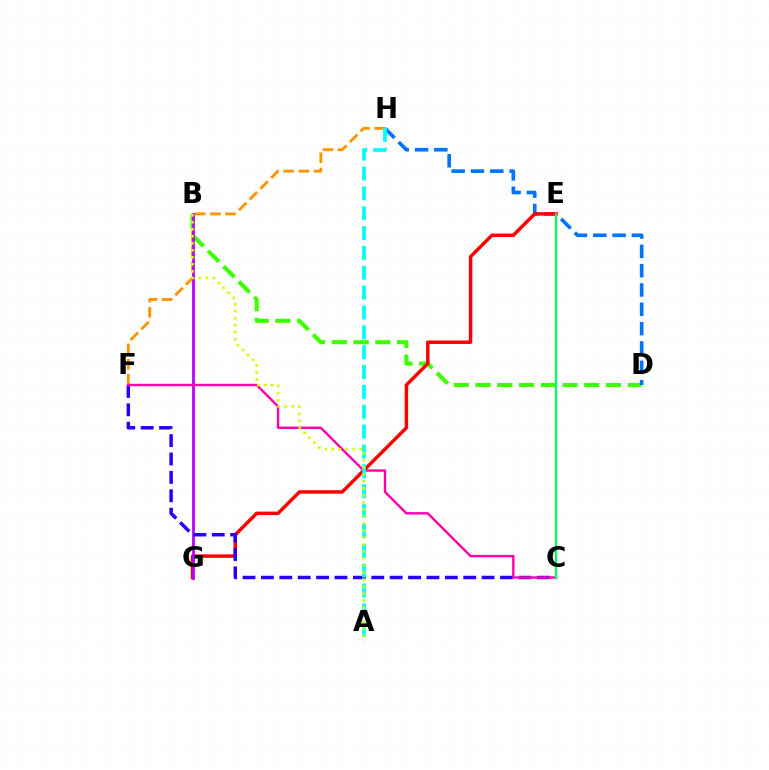{('F', 'H'): [{'color': '#ff9400', 'line_style': 'dashed', 'thickness': 2.06}], ('B', 'D'): [{'color': '#3dff00', 'line_style': 'dashed', 'thickness': 2.95}], ('D', 'H'): [{'color': '#0074ff', 'line_style': 'dashed', 'thickness': 2.63}], ('E', 'G'): [{'color': '#ff0000', 'line_style': 'solid', 'thickness': 2.5}], ('B', 'G'): [{'color': '#b900ff', 'line_style': 'solid', 'thickness': 1.98}], ('C', 'F'): [{'color': '#2500ff', 'line_style': 'dashed', 'thickness': 2.5}, {'color': '#ff00ac', 'line_style': 'solid', 'thickness': 1.72}], ('A', 'H'): [{'color': '#00fff6', 'line_style': 'dashed', 'thickness': 2.7}], ('C', 'E'): [{'color': '#00ff5c', 'line_style': 'solid', 'thickness': 1.65}], ('A', 'B'): [{'color': '#d1ff00', 'line_style': 'dotted', 'thickness': 1.91}]}